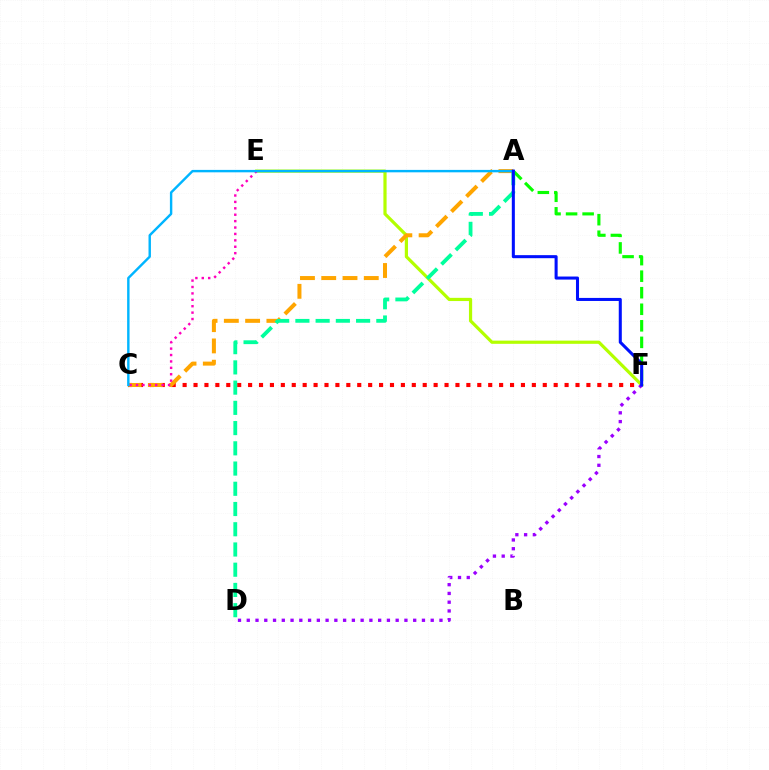{('E', 'F'): [{'color': '#b3ff00', 'line_style': 'solid', 'thickness': 2.3}], ('C', 'F'): [{'color': '#ff0000', 'line_style': 'dotted', 'thickness': 2.97}], ('A', 'C'): [{'color': '#ffa500', 'line_style': 'dashed', 'thickness': 2.89}, {'color': '#00b5ff', 'line_style': 'solid', 'thickness': 1.74}], ('C', 'E'): [{'color': '#ff00bd', 'line_style': 'dotted', 'thickness': 1.74}], ('D', 'F'): [{'color': '#9b00ff', 'line_style': 'dotted', 'thickness': 2.38}], ('A', 'D'): [{'color': '#00ff9d', 'line_style': 'dashed', 'thickness': 2.75}], ('A', 'F'): [{'color': '#08ff00', 'line_style': 'dashed', 'thickness': 2.25}, {'color': '#0010ff', 'line_style': 'solid', 'thickness': 2.19}]}